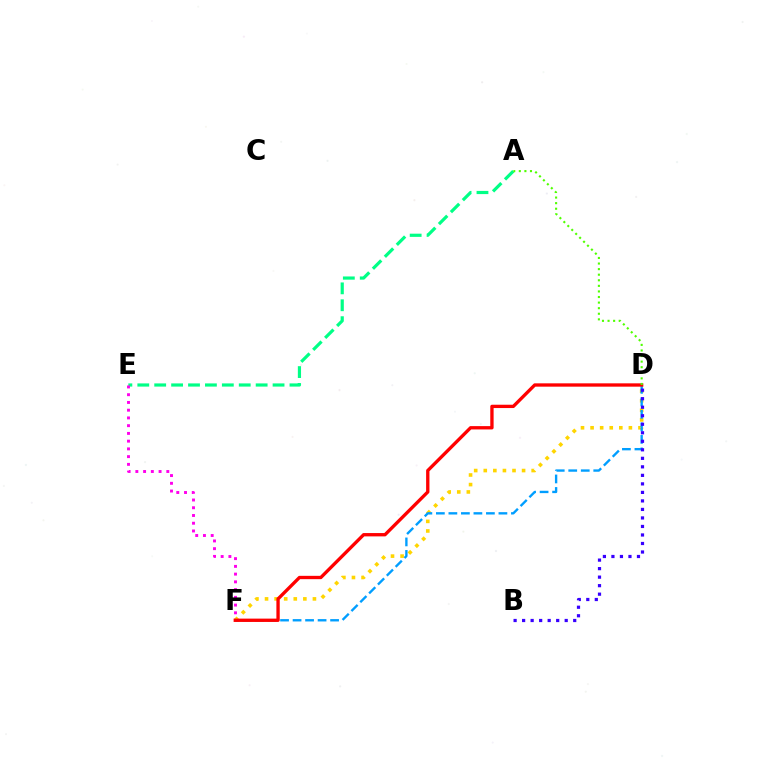{('D', 'F'): [{'color': '#ffd500', 'line_style': 'dotted', 'thickness': 2.6}, {'color': '#009eff', 'line_style': 'dashed', 'thickness': 1.7}, {'color': '#ff0000', 'line_style': 'solid', 'thickness': 2.4}], ('A', 'E'): [{'color': '#00ff86', 'line_style': 'dashed', 'thickness': 2.3}], ('B', 'D'): [{'color': '#3700ff', 'line_style': 'dotted', 'thickness': 2.31}], ('E', 'F'): [{'color': '#ff00ed', 'line_style': 'dotted', 'thickness': 2.1}], ('A', 'D'): [{'color': '#4fff00', 'line_style': 'dotted', 'thickness': 1.52}]}